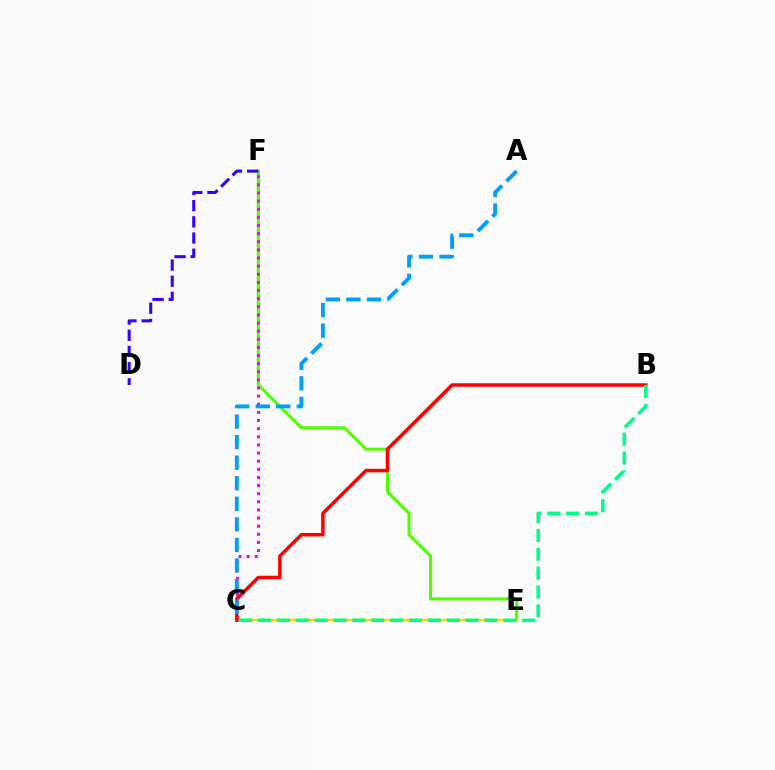{('E', 'F'): [{'color': '#4fff00', 'line_style': 'solid', 'thickness': 2.21}], ('C', 'F'): [{'color': '#ff00ed', 'line_style': 'dotted', 'thickness': 2.21}], ('C', 'E'): [{'color': '#ffd500', 'line_style': 'solid', 'thickness': 1.76}], ('B', 'C'): [{'color': '#ff0000', 'line_style': 'solid', 'thickness': 2.52}, {'color': '#00ff86', 'line_style': 'dashed', 'thickness': 2.56}], ('D', 'F'): [{'color': '#3700ff', 'line_style': 'dashed', 'thickness': 2.2}], ('A', 'C'): [{'color': '#009eff', 'line_style': 'dashed', 'thickness': 2.79}]}